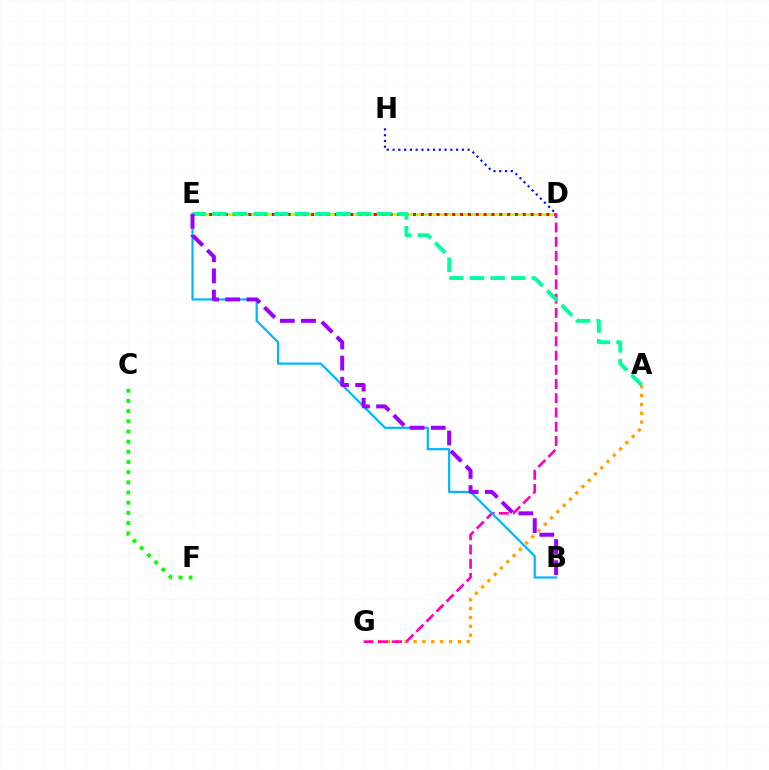{('D', 'H'): [{'color': '#0010ff', 'line_style': 'dotted', 'thickness': 1.57}], ('D', 'E'): [{'color': '#b3ff00', 'line_style': 'solid', 'thickness': 1.98}, {'color': '#ff0000', 'line_style': 'dotted', 'thickness': 2.13}], ('A', 'G'): [{'color': '#ffa500', 'line_style': 'dotted', 'thickness': 2.41}], ('D', 'G'): [{'color': '#ff00bd', 'line_style': 'dashed', 'thickness': 1.93}], ('C', 'F'): [{'color': '#08ff00', 'line_style': 'dotted', 'thickness': 2.77}], ('B', 'E'): [{'color': '#00b5ff', 'line_style': 'solid', 'thickness': 1.58}, {'color': '#9b00ff', 'line_style': 'dashed', 'thickness': 2.87}], ('A', 'E'): [{'color': '#00ff9d', 'line_style': 'dashed', 'thickness': 2.8}]}